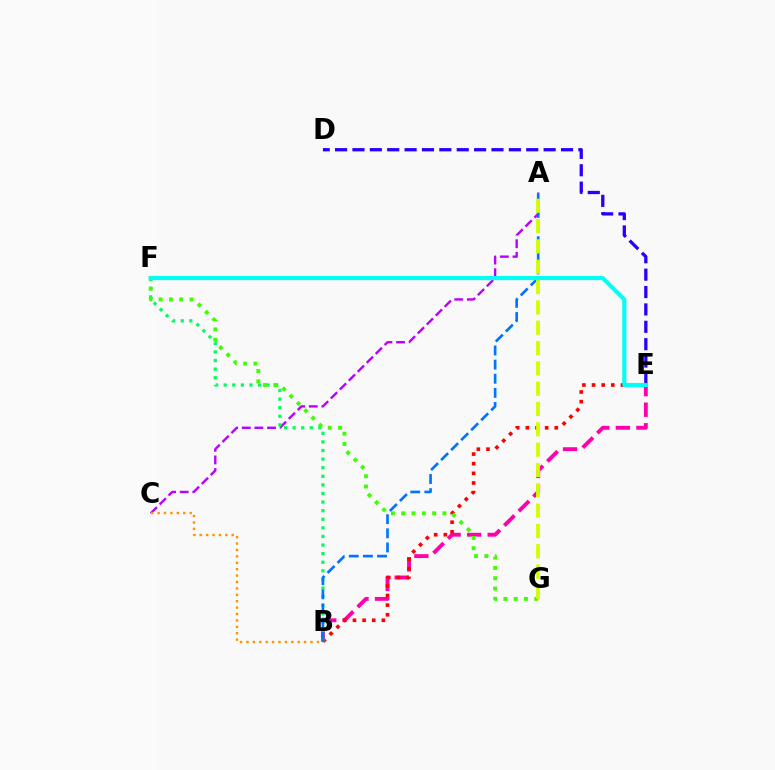{('B', 'E'): [{'color': '#ff00ac', 'line_style': 'dashed', 'thickness': 2.79}, {'color': '#ff0000', 'line_style': 'dotted', 'thickness': 2.62}], ('A', 'C'): [{'color': '#b900ff', 'line_style': 'dashed', 'thickness': 1.72}], ('B', 'C'): [{'color': '#ff9400', 'line_style': 'dotted', 'thickness': 1.74}], ('B', 'F'): [{'color': '#00ff5c', 'line_style': 'dotted', 'thickness': 2.33}], ('D', 'E'): [{'color': '#2500ff', 'line_style': 'dashed', 'thickness': 2.36}], ('A', 'B'): [{'color': '#0074ff', 'line_style': 'dashed', 'thickness': 1.92}], ('F', 'G'): [{'color': '#3dff00', 'line_style': 'dotted', 'thickness': 2.8}], ('A', 'G'): [{'color': '#d1ff00', 'line_style': 'dashed', 'thickness': 2.76}], ('E', 'F'): [{'color': '#00fff6', 'line_style': 'solid', 'thickness': 2.96}]}